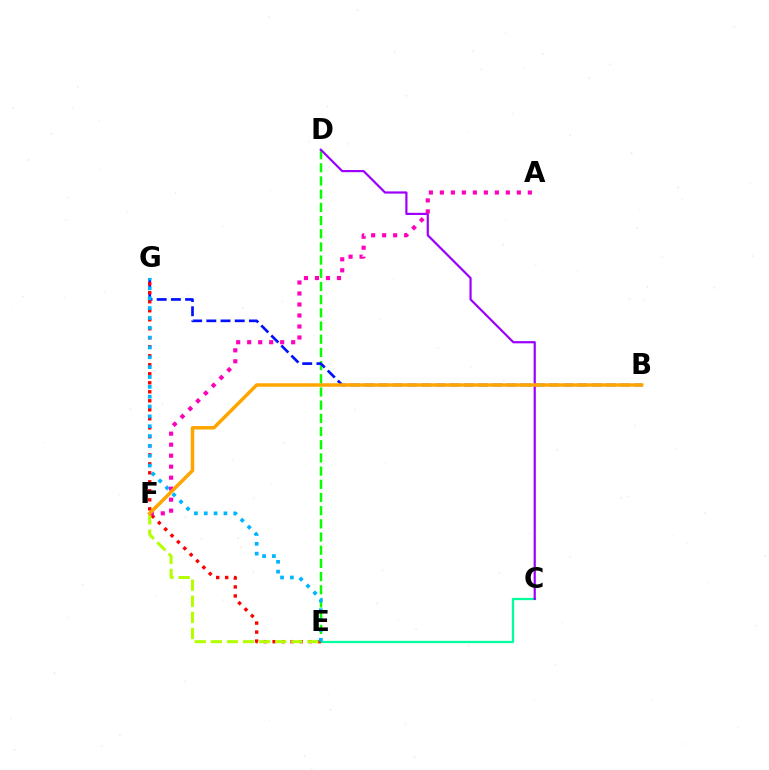{('C', 'E'): [{'color': '#00ff9d', 'line_style': 'solid', 'thickness': 1.65}], ('D', 'E'): [{'color': '#08ff00', 'line_style': 'dashed', 'thickness': 1.79}], ('B', 'G'): [{'color': '#0010ff', 'line_style': 'dashed', 'thickness': 1.93}], ('C', 'D'): [{'color': '#9b00ff', 'line_style': 'solid', 'thickness': 1.58}], ('E', 'G'): [{'color': '#ff0000', 'line_style': 'dotted', 'thickness': 2.45}, {'color': '#00b5ff', 'line_style': 'dotted', 'thickness': 2.67}], ('E', 'F'): [{'color': '#b3ff00', 'line_style': 'dashed', 'thickness': 2.18}], ('A', 'F'): [{'color': '#ff00bd', 'line_style': 'dotted', 'thickness': 2.99}], ('B', 'F'): [{'color': '#ffa500', 'line_style': 'solid', 'thickness': 2.51}]}